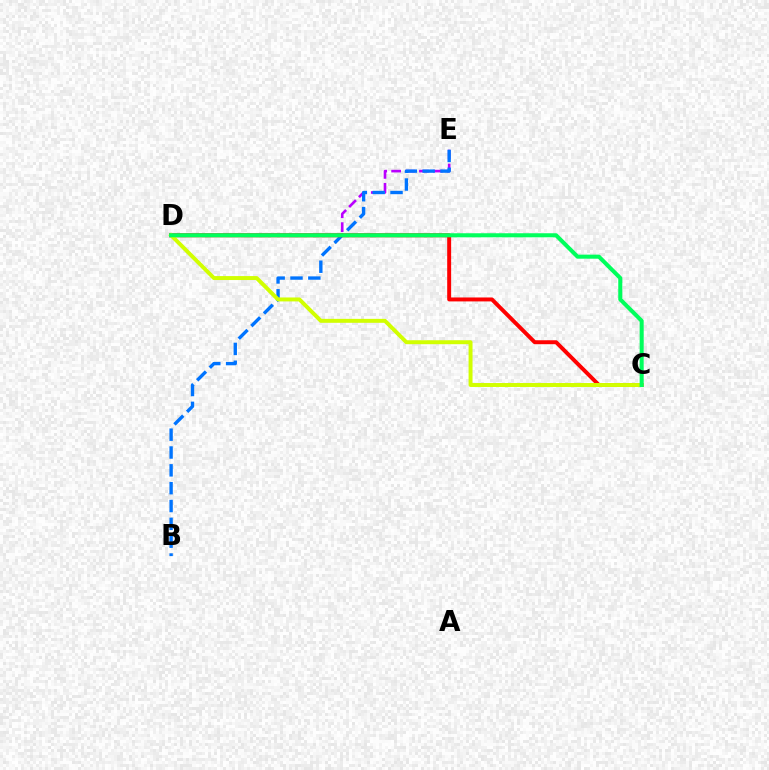{('D', 'E'): [{'color': '#b900ff', 'line_style': 'dashed', 'thickness': 1.89}], ('B', 'E'): [{'color': '#0074ff', 'line_style': 'dashed', 'thickness': 2.42}], ('C', 'D'): [{'color': '#ff0000', 'line_style': 'solid', 'thickness': 2.84}, {'color': '#d1ff00', 'line_style': 'solid', 'thickness': 2.84}, {'color': '#00ff5c', 'line_style': 'solid', 'thickness': 2.92}]}